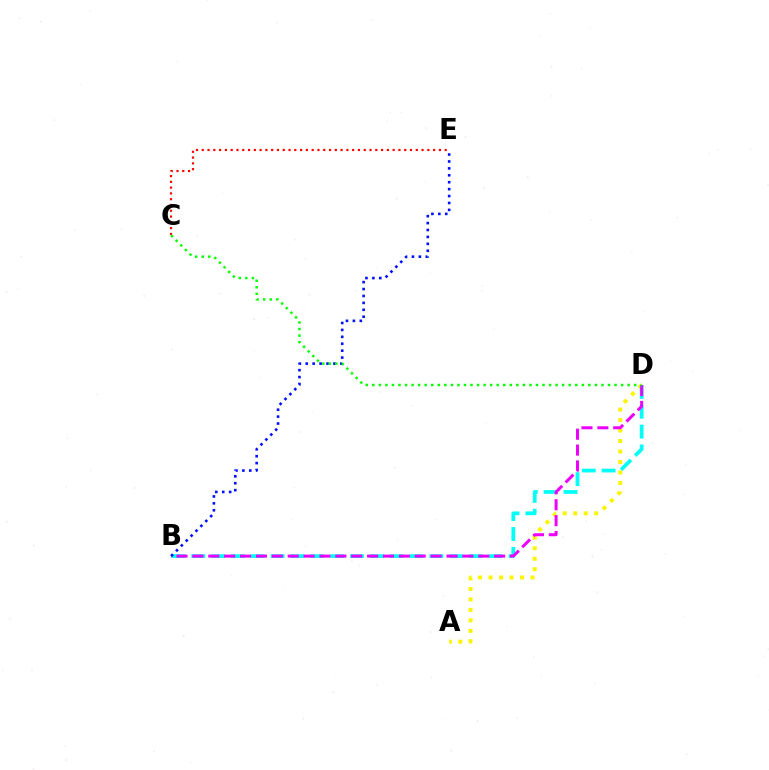{('A', 'D'): [{'color': '#fcf500', 'line_style': 'dotted', 'thickness': 2.85}], ('B', 'D'): [{'color': '#00fff6', 'line_style': 'dashed', 'thickness': 2.69}, {'color': '#ee00ff', 'line_style': 'dashed', 'thickness': 2.16}], ('C', 'E'): [{'color': '#ff0000', 'line_style': 'dotted', 'thickness': 1.57}], ('B', 'E'): [{'color': '#0010ff', 'line_style': 'dotted', 'thickness': 1.88}], ('C', 'D'): [{'color': '#08ff00', 'line_style': 'dotted', 'thickness': 1.78}]}